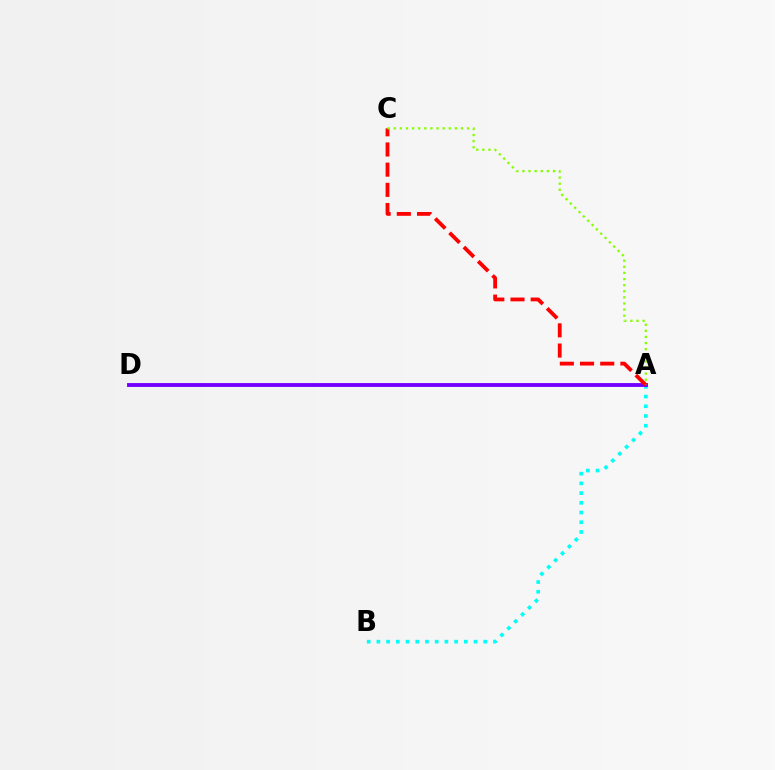{('A', 'B'): [{'color': '#00fff6', 'line_style': 'dotted', 'thickness': 2.64}], ('A', 'D'): [{'color': '#7200ff', 'line_style': 'solid', 'thickness': 2.78}], ('A', 'C'): [{'color': '#ff0000', 'line_style': 'dashed', 'thickness': 2.74}, {'color': '#84ff00', 'line_style': 'dotted', 'thickness': 1.66}]}